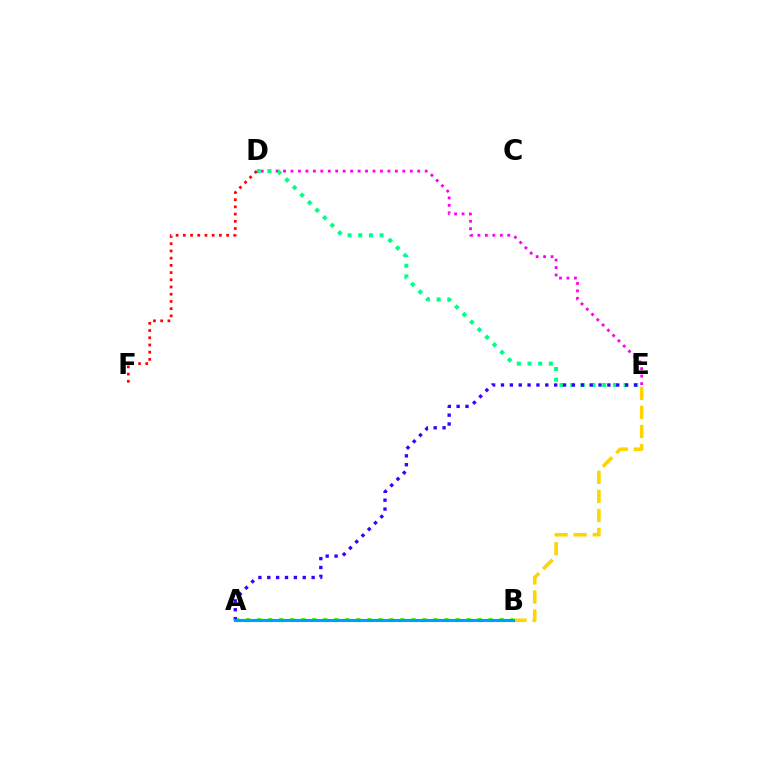{('B', 'E'): [{'color': '#ffd500', 'line_style': 'dashed', 'thickness': 2.58}], ('D', 'E'): [{'color': '#ff00ed', 'line_style': 'dotted', 'thickness': 2.03}, {'color': '#00ff86', 'line_style': 'dotted', 'thickness': 2.9}], ('A', 'B'): [{'color': '#4fff00', 'line_style': 'dotted', 'thickness': 2.99}, {'color': '#009eff', 'line_style': 'solid', 'thickness': 2.23}], ('A', 'E'): [{'color': '#3700ff', 'line_style': 'dotted', 'thickness': 2.41}], ('D', 'F'): [{'color': '#ff0000', 'line_style': 'dotted', 'thickness': 1.96}]}